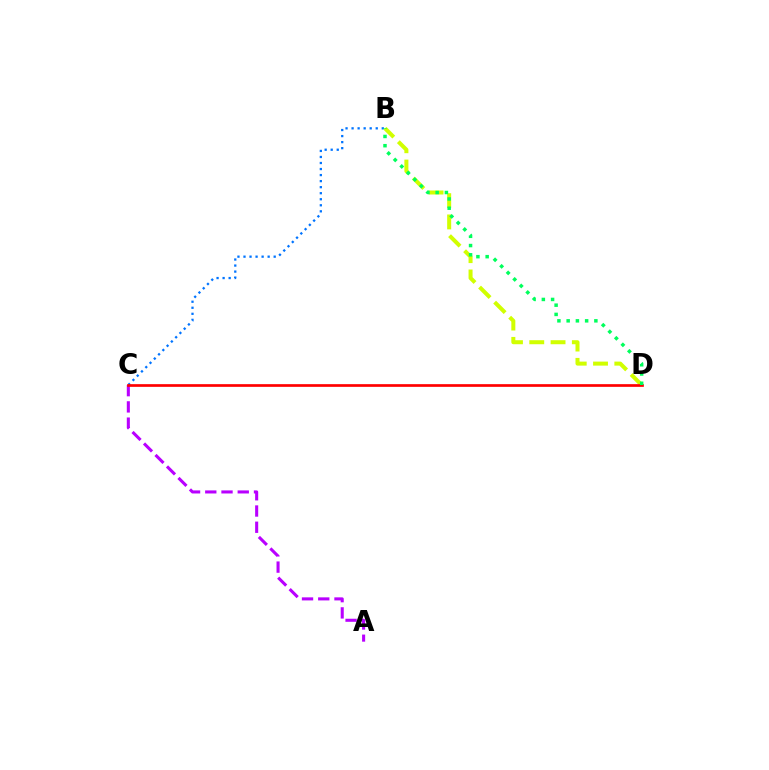{('B', 'C'): [{'color': '#0074ff', 'line_style': 'dotted', 'thickness': 1.64}], ('A', 'C'): [{'color': '#b900ff', 'line_style': 'dashed', 'thickness': 2.21}], ('B', 'D'): [{'color': '#d1ff00', 'line_style': 'dashed', 'thickness': 2.89}, {'color': '#00ff5c', 'line_style': 'dotted', 'thickness': 2.51}], ('C', 'D'): [{'color': '#ff0000', 'line_style': 'solid', 'thickness': 1.94}]}